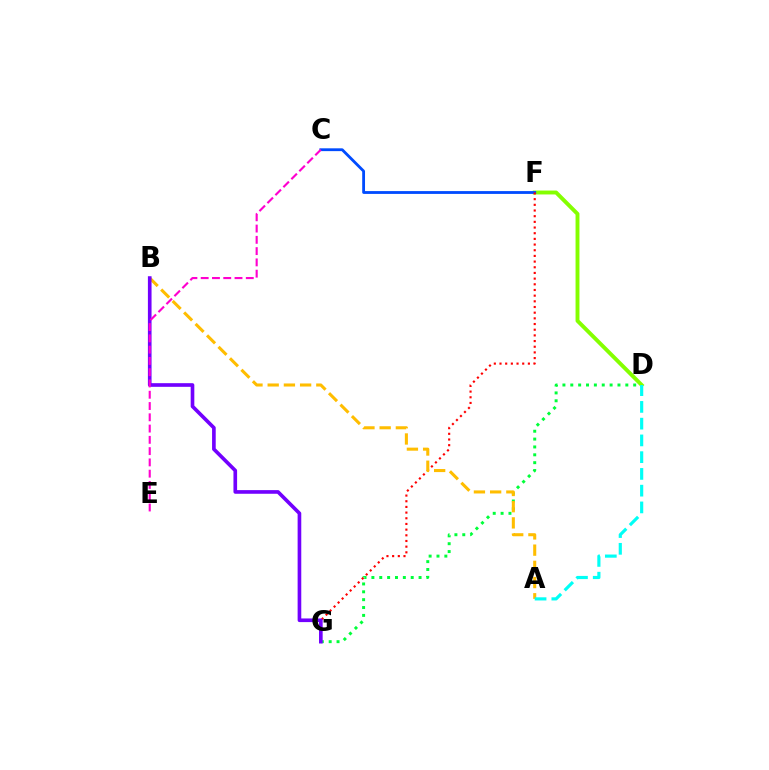{('D', 'G'): [{'color': '#00ff39', 'line_style': 'dotted', 'thickness': 2.14}], ('D', 'F'): [{'color': '#84ff00', 'line_style': 'solid', 'thickness': 2.81}], ('C', 'F'): [{'color': '#004bff', 'line_style': 'solid', 'thickness': 2.03}], ('F', 'G'): [{'color': '#ff0000', 'line_style': 'dotted', 'thickness': 1.54}], ('A', 'B'): [{'color': '#ffbd00', 'line_style': 'dashed', 'thickness': 2.2}], ('B', 'G'): [{'color': '#7200ff', 'line_style': 'solid', 'thickness': 2.63}], ('A', 'D'): [{'color': '#00fff6', 'line_style': 'dashed', 'thickness': 2.28}], ('C', 'E'): [{'color': '#ff00cf', 'line_style': 'dashed', 'thickness': 1.53}]}